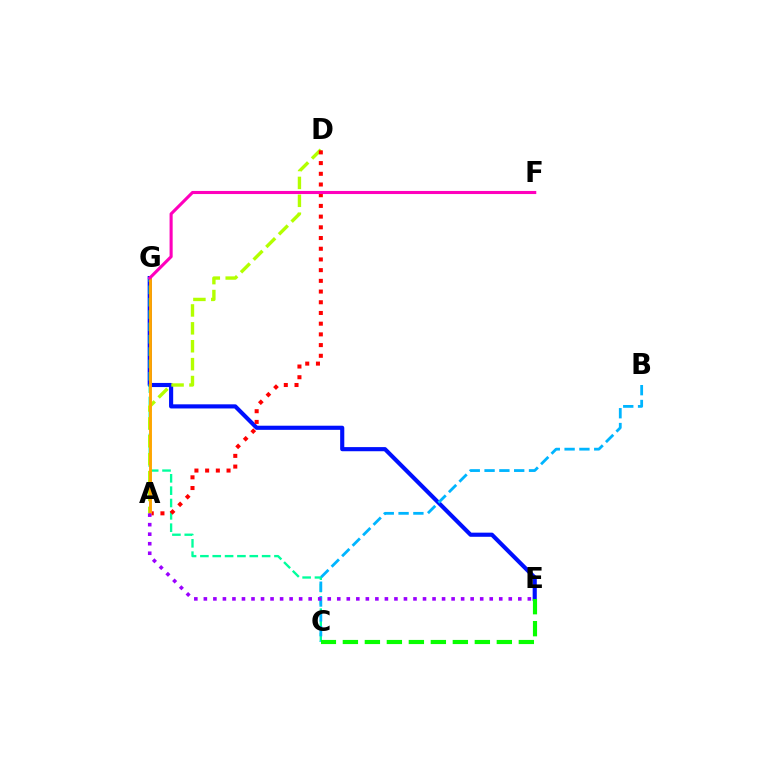{('E', 'G'): [{'color': '#0010ff', 'line_style': 'solid', 'thickness': 2.98}], ('C', 'G'): [{'color': '#00ff9d', 'line_style': 'dashed', 'thickness': 1.68}], ('A', 'D'): [{'color': '#b3ff00', 'line_style': 'dashed', 'thickness': 2.43}, {'color': '#ff0000', 'line_style': 'dotted', 'thickness': 2.91}], ('B', 'C'): [{'color': '#00b5ff', 'line_style': 'dashed', 'thickness': 2.01}], ('A', 'G'): [{'color': '#ffa500', 'line_style': 'solid', 'thickness': 2.08}], ('A', 'E'): [{'color': '#9b00ff', 'line_style': 'dotted', 'thickness': 2.59}], ('C', 'E'): [{'color': '#08ff00', 'line_style': 'dashed', 'thickness': 2.99}], ('F', 'G'): [{'color': '#ff00bd', 'line_style': 'solid', 'thickness': 2.23}]}